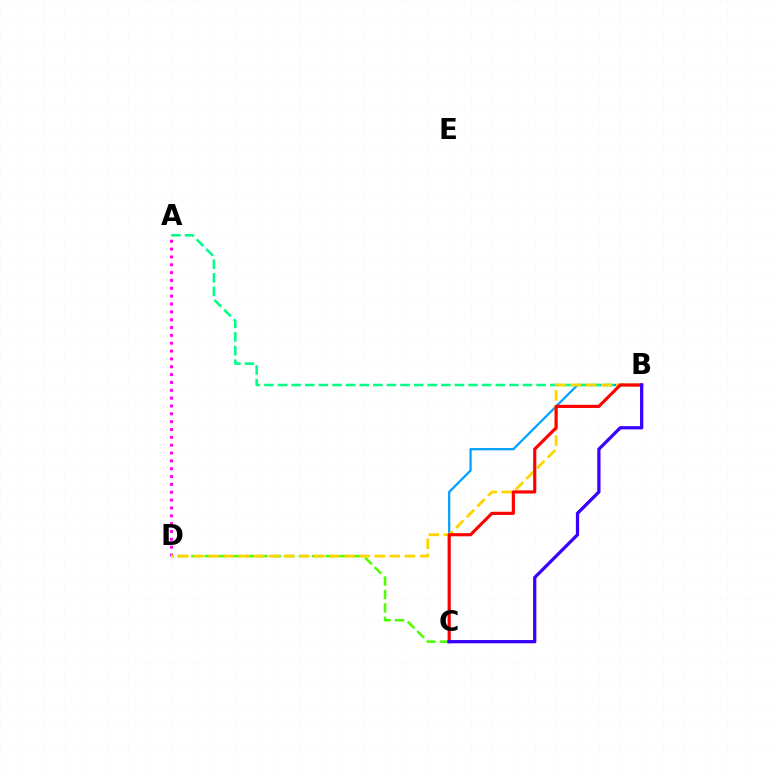{('B', 'C'): [{'color': '#009eff', 'line_style': 'solid', 'thickness': 1.59}, {'color': '#ff0000', 'line_style': 'solid', 'thickness': 2.27}, {'color': '#3700ff', 'line_style': 'solid', 'thickness': 2.35}], ('A', 'D'): [{'color': '#ff00ed', 'line_style': 'dotted', 'thickness': 2.13}], ('A', 'B'): [{'color': '#00ff86', 'line_style': 'dashed', 'thickness': 1.85}], ('C', 'D'): [{'color': '#4fff00', 'line_style': 'dashed', 'thickness': 1.83}], ('B', 'D'): [{'color': '#ffd500', 'line_style': 'dashed', 'thickness': 2.05}]}